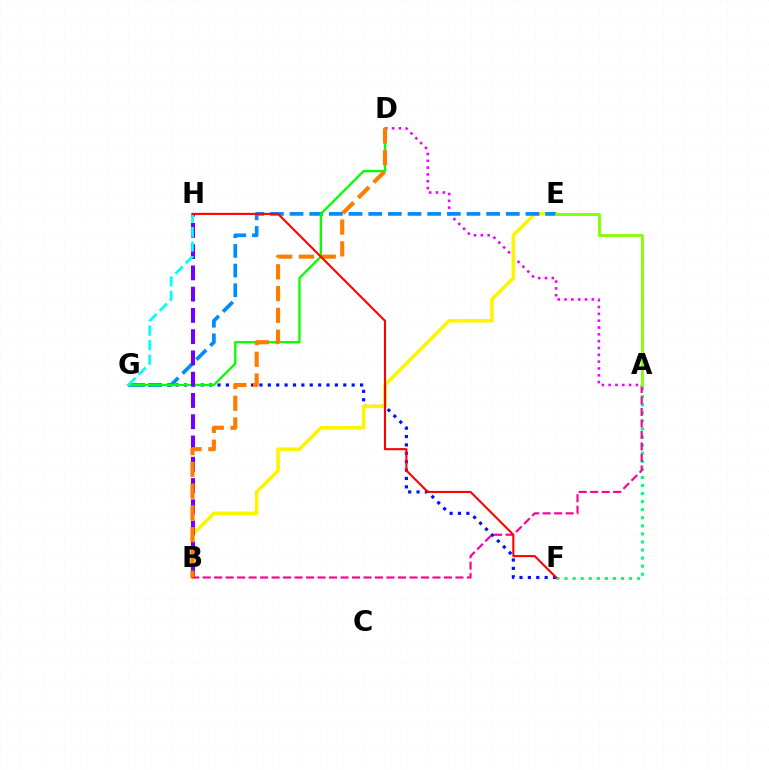{('A', 'D'): [{'color': '#ee00ff', 'line_style': 'dotted', 'thickness': 1.85}], ('F', 'G'): [{'color': '#0010ff', 'line_style': 'dotted', 'thickness': 2.28}], ('B', 'E'): [{'color': '#fcf500', 'line_style': 'solid', 'thickness': 2.55}], ('E', 'G'): [{'color': '#008cff', 'line_style': 'dashed', 'thickness': 2.67}], ('A', 'F'): [{'color': '#00ff74', 'line_style': 'dotted', 'thickness': 2.19}], ('D', 'G'): [{'color': '#08ff00', 'line_style': 'solid', 'thickness': 1.68}], ('A', 'B'): [{'color': '#ff0094', 'line_style': 'dashed', 'thickness': 1.56}], ('A', 'E'): [{'color': '#84ff00', 'line_style': 'solid', 'thickness': 2.04}], ('B', 'H'): [{'color': '#7200ff', 'line_style': 'dashed', 'thickness': 2.89}], ('B', 'D'): [{'color': '#ff7c00', 'line_style': 'dashed', 'thickness': 2.96}], ('G', 'H'): [{'color': '#00fff6', 'line_style': 'dashed', 'thickness': 1.97}], ('F', 'H'): [{'color': '#ff0000', 'line_style': 'solid', 'thickness': 1.51}]}